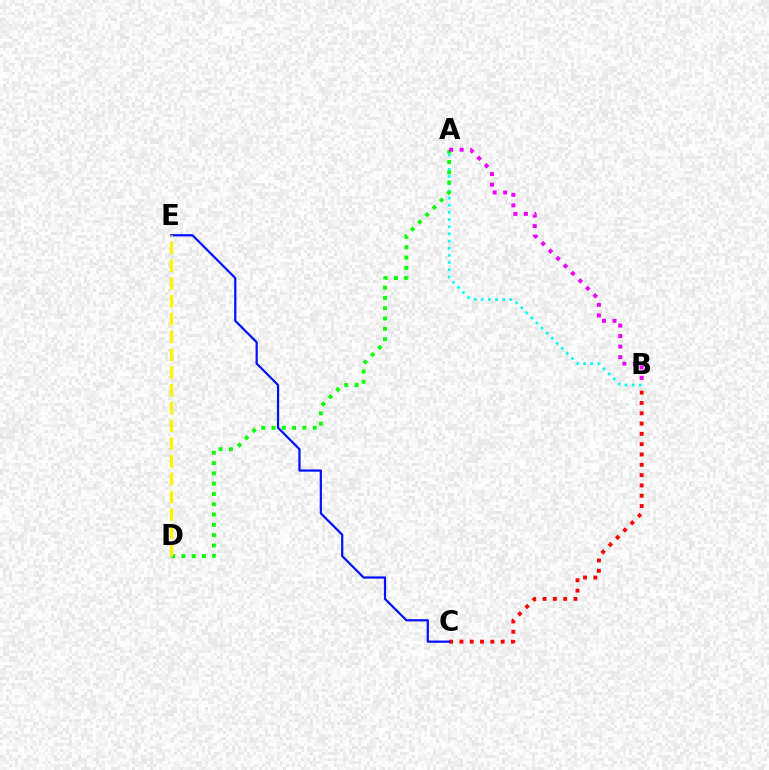{('B', 'C'): [{'color': '#ff0000', 'line_style': 'dotted', 'thickness': 2.8}], ('C', 'E'): [{'color': '#0010ff', 'line_style': 'solid', 'thickness': 1.59}], ('A', 'B'): [{'color': '#00fff6', 'line_style': 'dotted', 'thickness': 1.95}, {'color': '#ee00ff', 'line_style': 'dotted', 'thickness': 2.86}], ('A', 'D'): [{'color': '#08ff00', 'line_style': 'dotted', 'thickness': 2.8}], ('D', 'E'): [{'color': '#fcf500', 'line_style': 'dashed', 'thickness': 2.42}]}